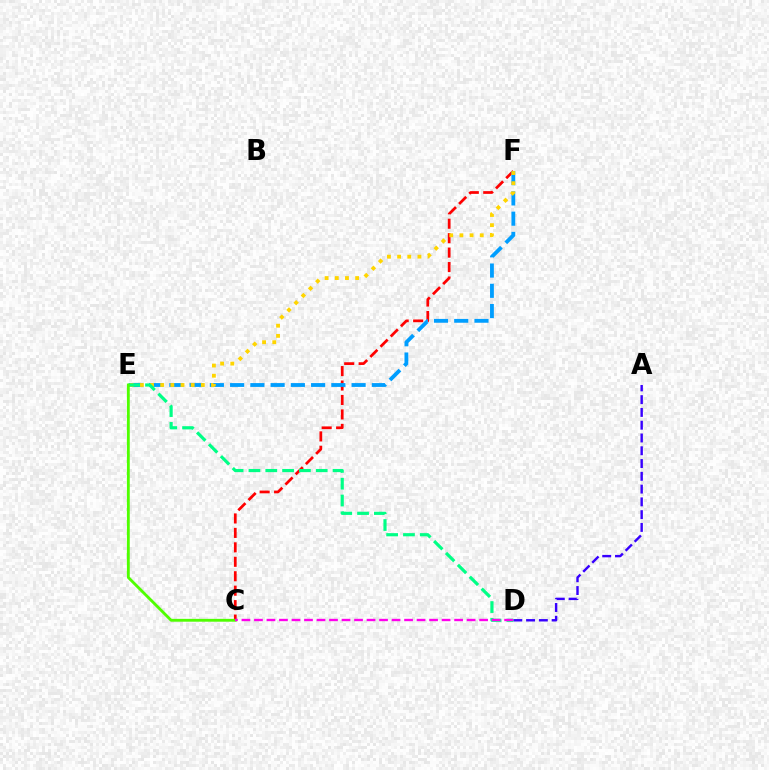{('A', 'D'): [{'color': '#3700ff', 'line_style': 'dashed', 'thickness': 1.74}], ('C', 'F'): [{'color': '#ff0000', 'line_style': 'dashed', 'thickness': 1.96}], ('E', 'F'): [{'color': '#009eff', 'line_style': 'dashed', 'thickness': 2.75}, {'color': '#ffd500', 'line_style': 'dotted', 'thickness': 2.76}], ('D', 'E'): [{'color': '#00ff86', 'line_style': 'dashed', 'thickness': 2.29}], ('C', 'E'): [{'color': '#4fff00', 'line_style': 'solid', 'thickness': 2.05}], ('C', 'D'): [{'color': '#ff00ed', 'line_style': 'dashed', 'thickness': 1.7}]}